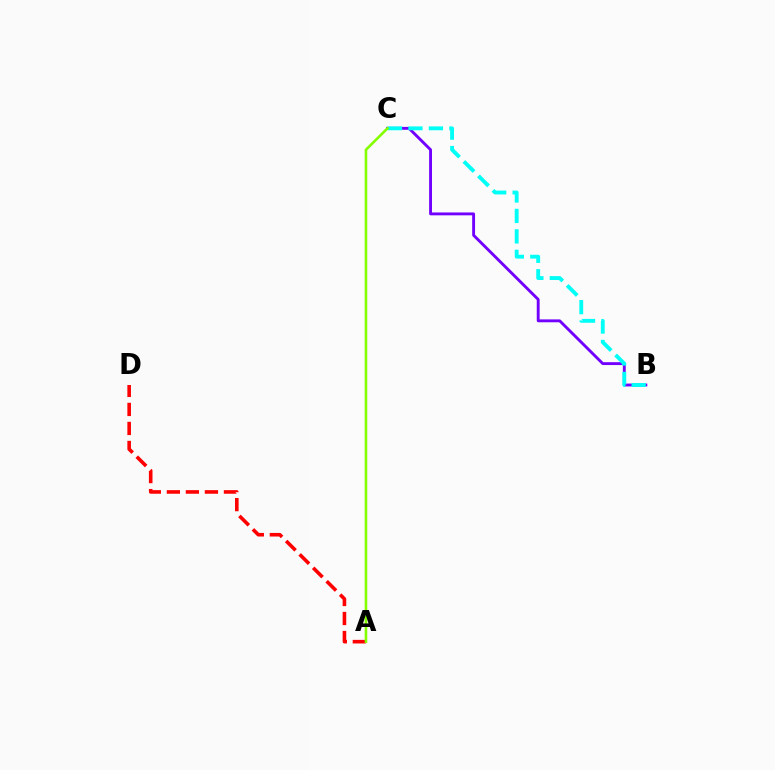{('A', 'D'): [{'color': '#ff0000', 'line_style': 'dashed', 'thickness': 2.58}], ('B', 'C'): [{'color': '#7200ff', 'line_style': 'solid', 'thickness': 2.07}, {'color': '#00fff6', 'line_style': 'dashed', 'thickness': 2.78}], ('A', 'C'): [{'color': '#84ff00', 'line_style': 'solid', 'thickness': 1.87}]}